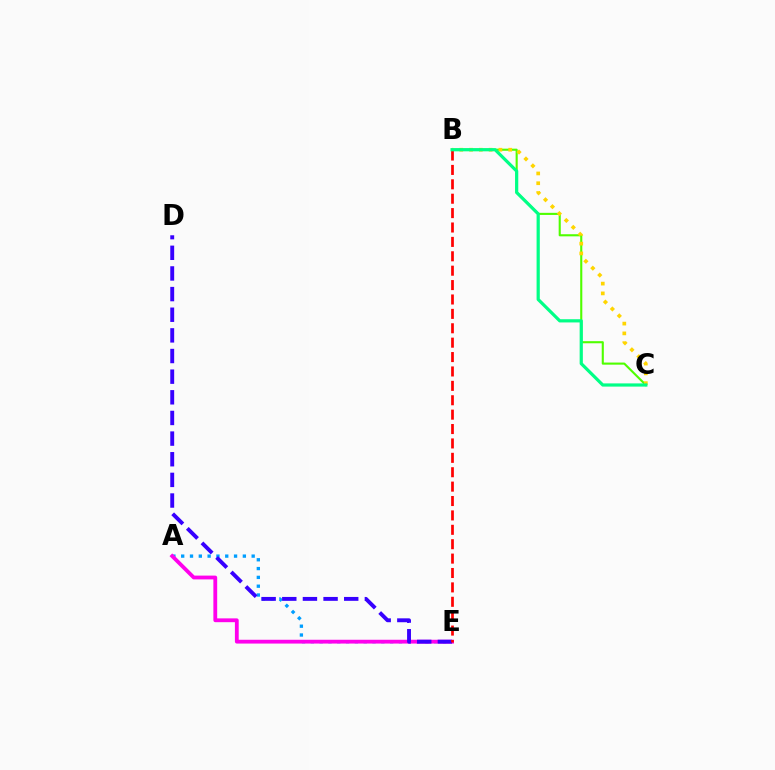{('A', 'E'): [{'color': '#009eff', 'line_style': 'dotted', 'thickness': 2.39}, {'color': '#ff00ed', 'line_style': 'solid', 'thickness': 2.74}], ('B', 'C'): [{'color': '#4fff00', 'line_style': 'solid', 'thickness': 1.52}, {'color': '#ffd500', 'line_style': 'dotted', 'thickness': 2.66}, {'color': '#00ff86', 'line_style': 'solid', 'thickness': 2.31}], ('D', 'E'): [{'color': '#3700ff', 'line_style': 'dashed', 'thickness': 2.8}], ('B', 'E'): [{'color': '#ff0000', 'line_style': 'dashed', 'thickness': 1.96}]}